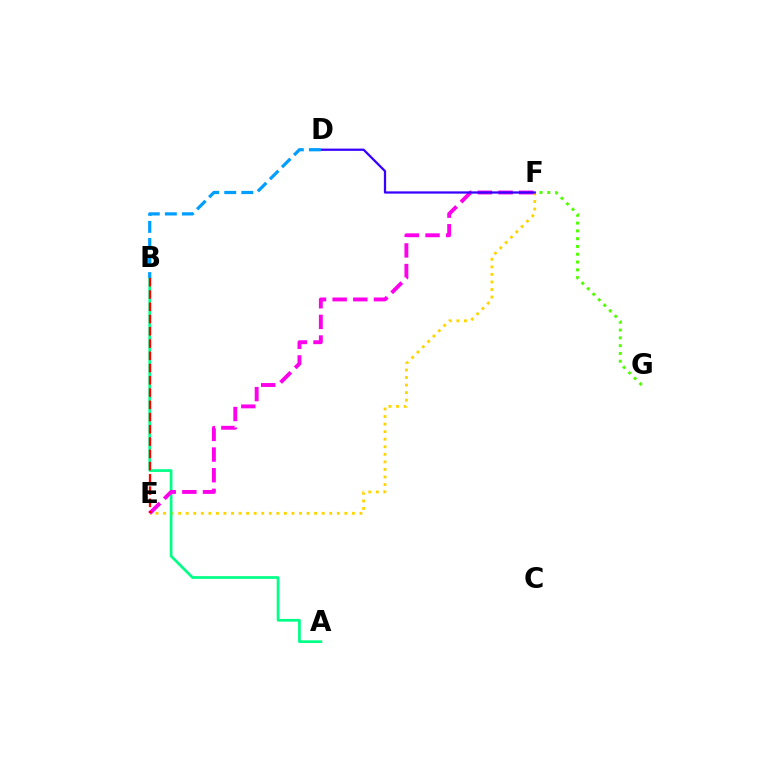{('E', 'F'): [{'color': '#ffd500', 'line_style': 'dotted', 'thickness': 2.05}, {'color': '#ff00ed', 'line_style': 'dashed', 'thickness': 2.8}], ('A', 'B'): [{'color': '#00ff86', 'line_style': 'solid', 'thickness': 1.95}], ('D', 'F'): [{'color': '#3700ff', 'line_style': 'solid', 'thickness': 1.63}], ('B', 'E'): [{'color': '#ff0000', 'line_style': 'dashed', 'thickness': 1.66}], ('F', 'G'): [{'color': '#4fff00', 'line_style': 'dotted', 'thickness': 2.12}], ('B', 'D'): [{'color': '#009eff', 'line_style': 'dashed', 'thickness': 2.32}]}